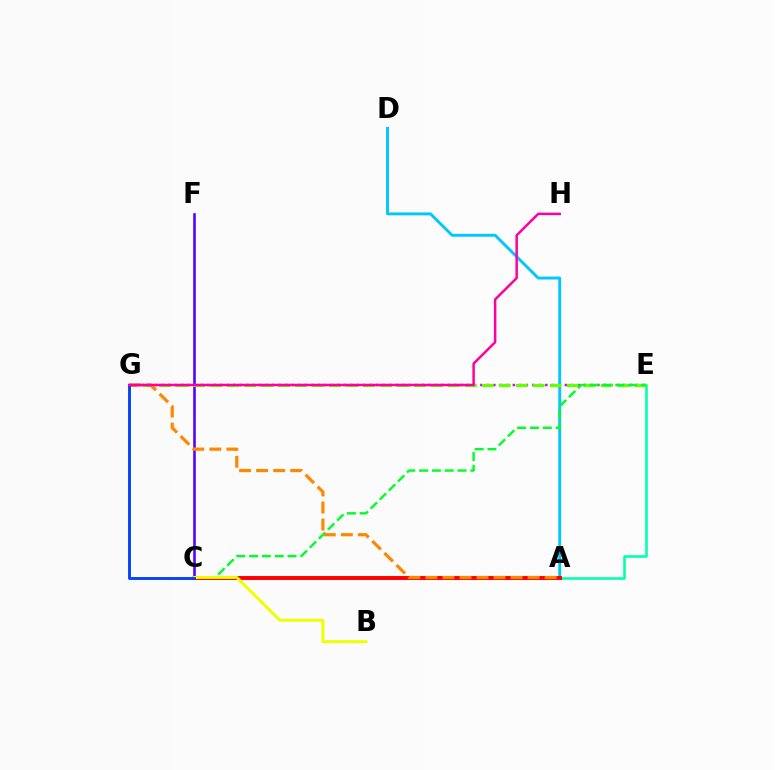{('E', 'G'): [{'color': '#d600ff', 'line_style': 'dotted', 'thickness': 1.77}, {'color': '#66ff00', 'line_style': 'dashed', 'thickness': 2.31}], ('C', 'F'): [{'color': '#4f00ff', 'line_style': 'solid', 'thickness': 1.84}], ('A', 'E'): [{'color': '#00ffaf', 'line_style': 'solid', 'thickness': 1.85}], ('A', 'D'): [{'color': '#00c7ff', 'line_style': 'solid', 'thickness': 2.09}], ('C', 'E'): [{'color': '#00ff27', 'line_style': 'dashed', 'thickness': 1.74}], ('A', 'C'): [{'color': '#ff0000', 'line_style': 'solid', 'thickness': 2.82}], ('B', 'C'): [{'color': '#eeff00', 'line_style': 'solid', 'thickness': 2.13}], ('A', 'G'): [{'color': '#ff8800', 'line_style': 'dashed', 'thickness': 2.31}], ('C', 'G'): [{'color': '#003fff', 'line_style': 'solid', 'thickness': 2.06}], ('G', 'H'): [{'color': '#ff00a0', 'line_style': 'solid', 'thickness': 1.79}]}